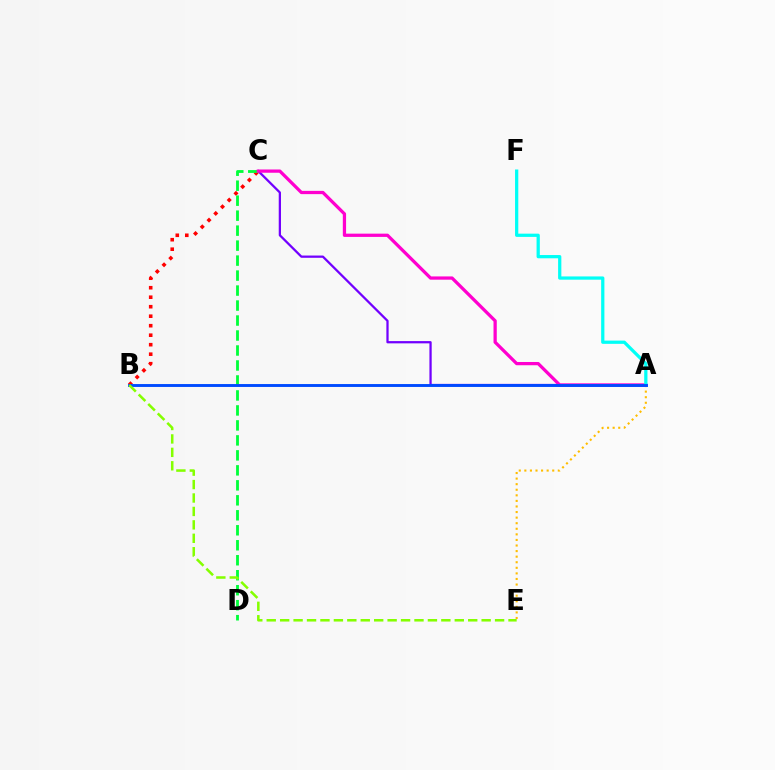{('A', 'C'): [{'color': '#7200ff', 'line_style': 'solid', 'thickness': 1.63}, {'color': '#ff00cf', 'line_style': 'solid', 'thickness': 2.34}], ('B', 'C'): [{'color': '#ff0000', 'line_style': 'dotted', 'thickness': 2.58}], ('C', 'D'): [{'color': '#00ff39', 'line_style': 'dashed', 'thickness': 2.04}], ('A', 'E'): [{'color': '#ffbd00', 'line_style': 'dotted', 'thickness': 1.51}], ('A', 'F'): [{'color': '#00fff6', 'line_style': 'solid', 'thickness': 2.34}], ('A', 'B'): [{'color': '#004bff', 'line_style': 'solid', 'thickness': 2.09}], ('B', 'E'): [{'color': '#84ff00', 'line_style': 'dashed', 'thickness': 1.82}]}